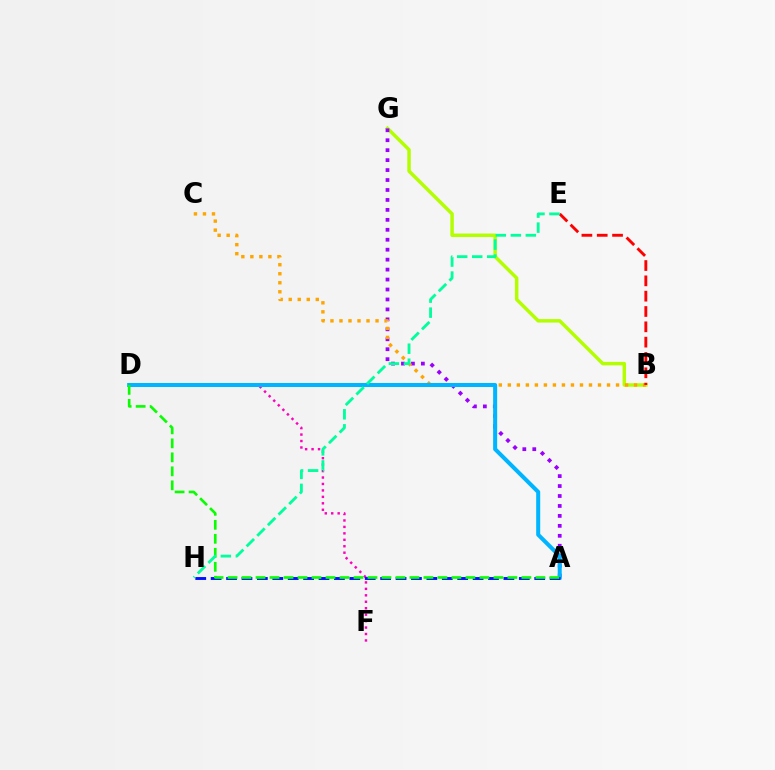{('B', 'G'): [{'color': '#b3ff00', 'line_style': 'solid', 'thickness': 2.5}], ('A', 'G'): [{'color': '#9b00ff', 'line_style': 'dotted', 'thickness': 2.7}], ('B', 'C'): [{'color': '#ffa500', 'line_style': 'dotted', 'thickness': 2.45}], ('B', 'E'): [{'color': '#ff0000', 'line_style': 'dashed', 'thickness': 2.08}], ('D', 'F'): [{'color': '#ff00bd', 'line_style': 'dotted', 'thickness': 1.75}], ('A', 'D'): [{'color': '#00b5ff', 'line_style': 'solid', 'thickness': 2.89}, {'color': '#08ff00', 'line_style': 'dashed', 'thickness': 1.9}], ('A', 'H'): [{'color': '#0010ff', 'line_style': 'dashed', 'thickness': 2.09}], ('E', 'H'): [{'color': '#00ff9d', 'line_style': 'dashed', 'thickness': 2.04}]}